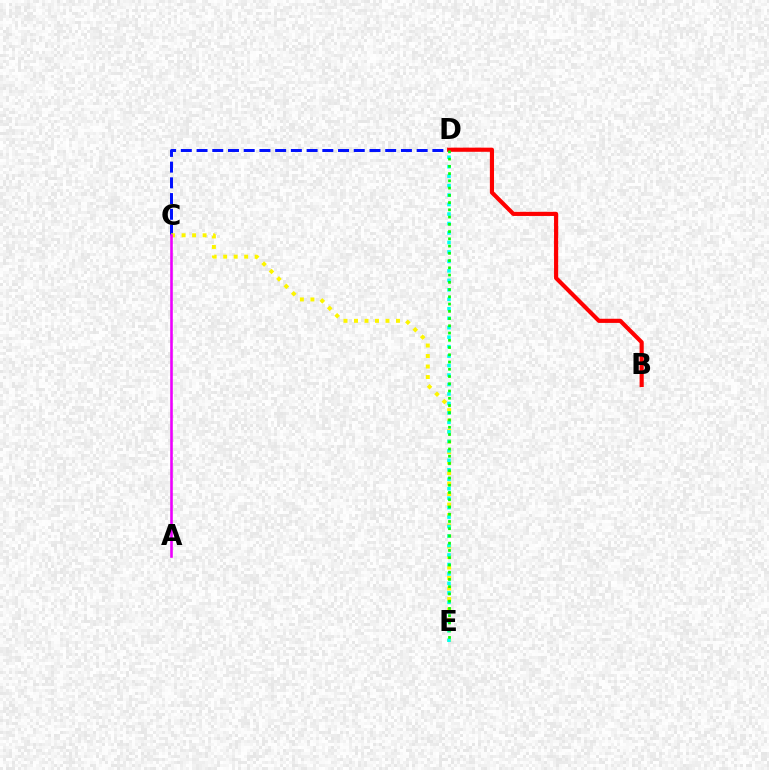{('C', 'D'): [{'color': '#0010ff', 'line_style': 'dashed', 'thickness': 2.14}], ('B', 'D'): [{'color': '#ff0000', 'line_style': 'solid', 'thickness': 2.99}], ('C', 'E'): [{'color': '#fcf500', 'line_style': 'dotted', 'thickness': 2.85}], ('D', 'E'): [{'color': '#00fff6', 'line_style': 'dotted', 'thickness': 2.57}, {'color': '#08ff00', 'line_style': 'dotted', 'thickness': 1.97}], ('A', 'C'): [{'color': '#ee00ff', 'line_style': 'solid', 'thickness': 1.87}]}